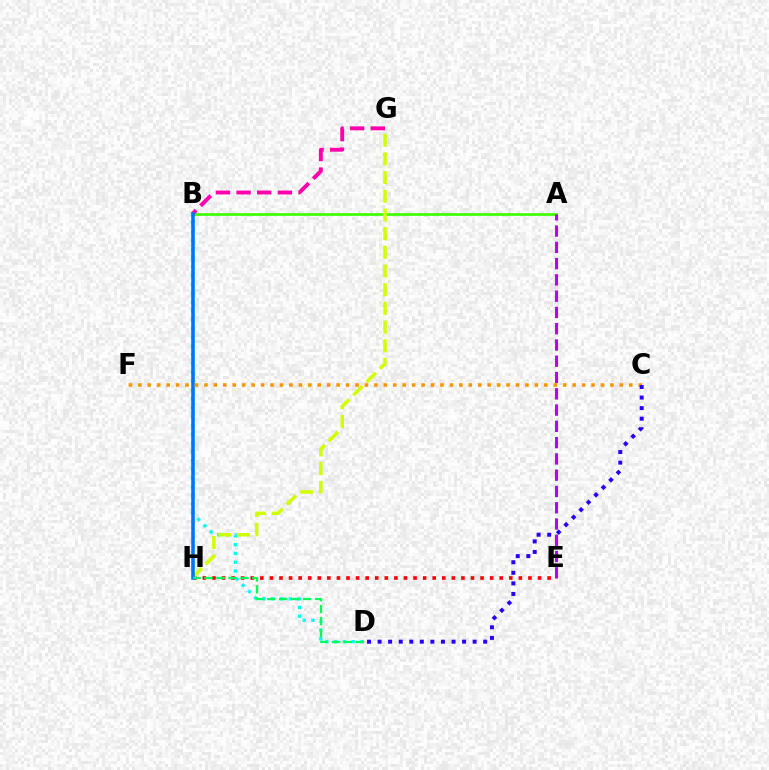{('E', 'H'): [{'color': '#ff0000', 'line_style': 'dotted', 'thickness': 2.6}], ('A', 'B'): [{'color': '#3dff00', 'line_style': 'solid', 'thickness': 1.96}], ('A', 'E'): [{'color': '#b900ff', 'line_style': 'dashed', 'thickness': 2.21}], ('B', 'D'): [{'color': '#00fff6', 'line_style': 'dotted', 'thickness': 2.39}], ('G', 'H'): [{'color': '#d1ff00', 'line_style': 'dashed', 'thickness': 2.54}], ('B', 'G'): [{'color': '#ff00ac', 'line_style': 'dashed', 'thickness': 2.81}], ('B', 'H'): [{'color': '#0074ff', 'line_style': 'solid', 'thickness': 2.56}], ('C', 'F'): [{'color': '#ff9400', 'line_style': 'dotted', 'thickness': 2.57}], ('D', 'H'): [{'color': '#00ff5c', 'line_style': 'dashed', 'thickness': 1.62}], ('C', 'D'): [{'color': '#2500ff', 'line_style': 'dotted', 'thickness': 2.87}]}